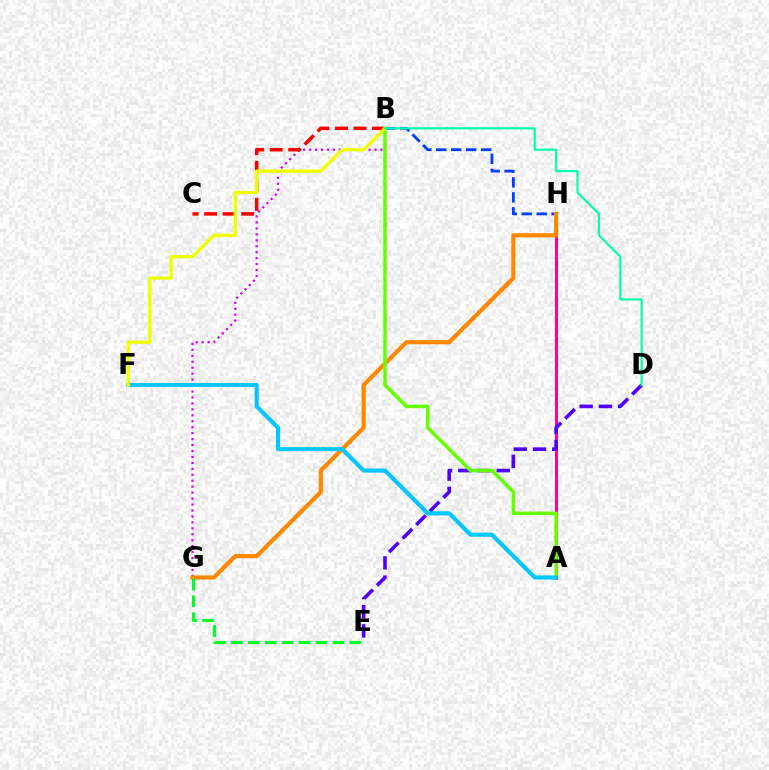{('B', 'H'): [{'color': '#003fff', 'line_style': 'dashed', 'thickness': 2.03}], ('B', 'G'): [{'color': '#d600ff', 'line_style': 'dotted', 'thickness': 1.62}], ('A', 'H'): [{'color': '#ff00a0', 'line_style': 'solid', 'thickness': 2.18}], ('G', 'H'): [{'color': '#ff8800', 'line_style': 'solid', 'thickness': 3.0}], ('D', 'E'): [{'color': '#4f00ff', 'line_style': 'dashed', 'thickness': 2.61}], ('E', 'G'): [{'color': '#00ff27', 'line_style': 'dashed', 'thickness': 2.3}], ('B', 'C'): [{'color': '#ff0000', 'line_style': 'dashed', 'thickness': 2.52}], ('A', 'B'): [{'color': '#66ff00', 'line_style': 'solid', 'thickness': 2.52}], ('A', 'F'): [{'color': '#00c7ff', 'line_style': 'solid', 'thickness': 2.96}], ('B', 'F'): [{'color': '#eeff00', 'line_style': 'solid', 'thickness': 2.4}], ('B', 'D'): [{'color': '#00ffaf', 'line_style': 'solid', 'thickness': 1.55}]}